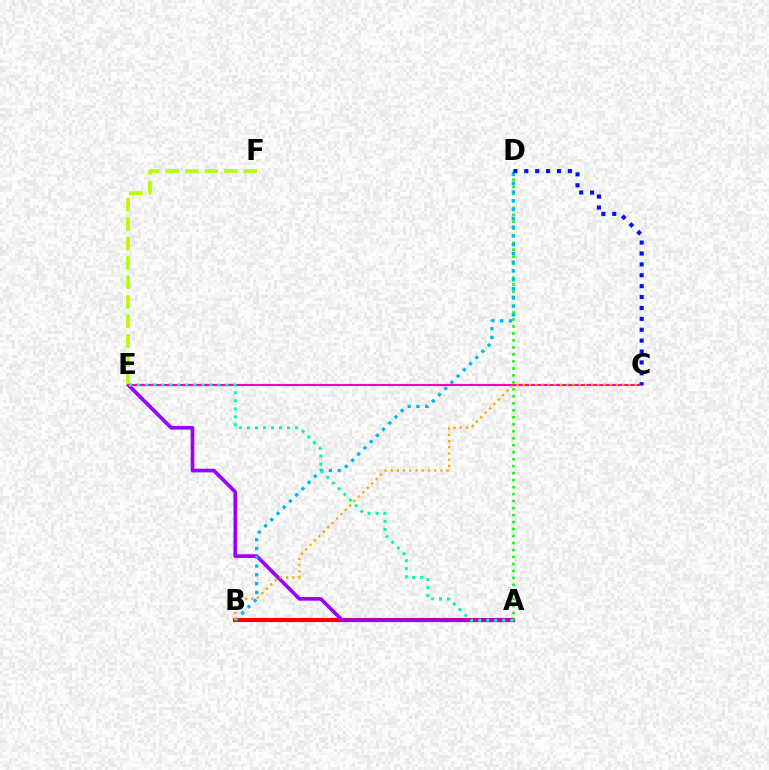{('A', 'B'): [{'color': '#ff0000', 'line_style': 'solid', 'thickness': 2.95}], ('A', 'E'): [{'color': '#9b00ff', 'line_style': 'solid', 'thickness': 2.62}, {'color': '#00ff9d', 'line_style': 'dotted', 'thickness': 2.18}], ('A', 'D'): [{'color': '#08ff00', 'line_style': 'dotted', 'thickness': 1.9}], ('B', 'D'): [{'color': '#00b5ff', 'line_style': 'dotted', 'thickness': 2.38}], ('E', 'F'): [{'color': '#b3ff00', 'line_style': 'dashed', 'thickness': 2.64}], ('C', 'E'): [{'color': '#ff00bd', 'line_style': 'solid', 'thickness': 1.52}], ('B', 'C'): [{'color': '#ffa500', 'line_style': 'dotted', 'thickness': 1.69}], ('C', 'D'): [{'color': '#0010ff', 'line_style': 'dotted', 'thickness': 2.96}]}